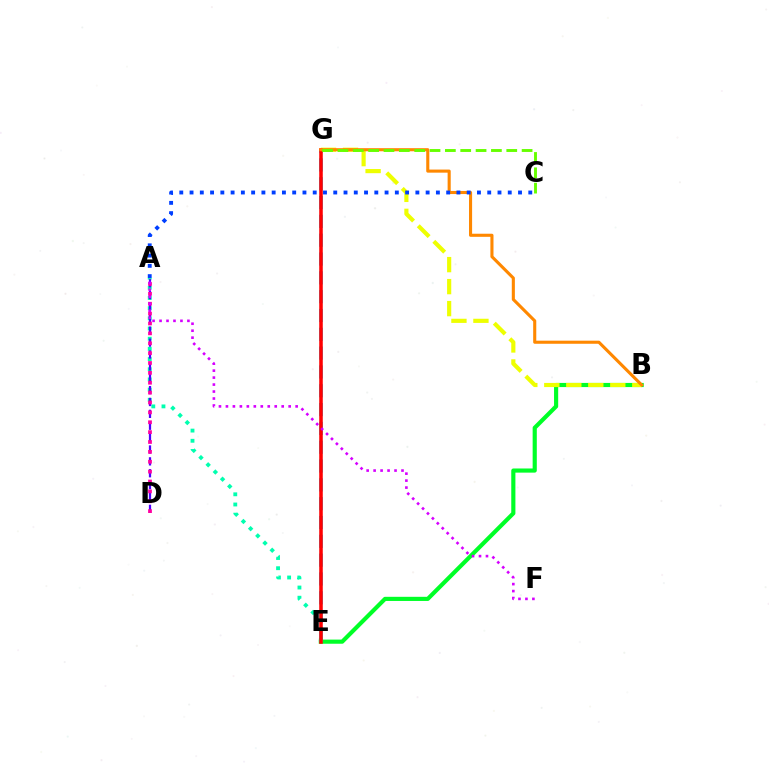{('B', 'E'): [{'color': '#00ff27', 'line_style': 'solid', 'thickness': 2.99}], ('B', 'G'): [{'color': '#eeff00', 'line_style': 'dashed', 'thickness': 2.99}, {'color': '#ff8800', 'line_style': 'solid', 'thickness': 2.23}], ('E', 'G'): [{'color': '#00c7ff', 'line_style': 'dashed', 'thickness': 2.56}, {'color': '#ff0000', 'line_style': 'solid', 'thickness': 2.55}], ('A', 'E'): [{'color': '#00ffaf', 'line_style': 'dotted', 'thickness': 2.77}], ('A', 'D'): [{'color': '#4f00ff', 'line_style': 'dashed', 'thickness': 1.61}, {'color': '#ff00a0', 'line_style': 'dotted', 'thickness': 2.68}], ('C', 'G'): [{'color': '#66ff00', 'line_style': 'dashed', 'thickness': 2.08}], ('A', 'F'): [{'color': '#d600ff', 'line_style': 'dotted', 'thickness': 1.89}], ('A', 'C'): [{'color': '#003fff', 'line_style': 'dotted', 'thickness': 2.79}]}